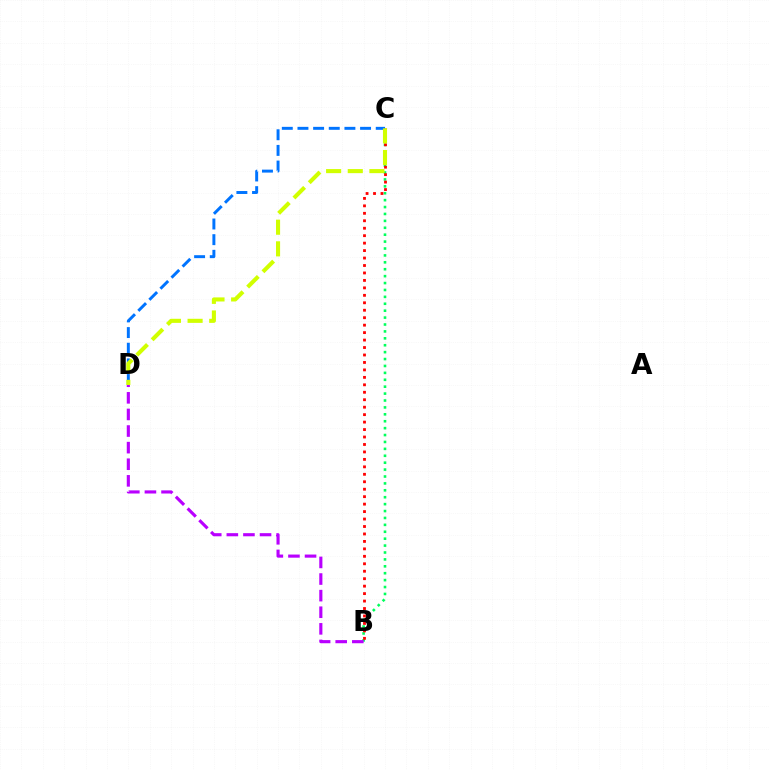{('B', 'C'): [{'color': '#00ff5c', 'line_style': 'dotted', 'thickness': 1.88}, {'color': '#ff0000', 'line_style': 'dotted', 'thickness': 2.03}], ('C', 'D'): [{'color': '#0074ff', 'line_style': 'dashed', 'thickness': 2.13}, {'color': '#d1ff00', 'line_style': 'dashed', 'thickness': 2.94}], ('B', 'D'): [{'color': '#b900ff', 'line_style': 'dashed', 'thickness': 2.26}]}